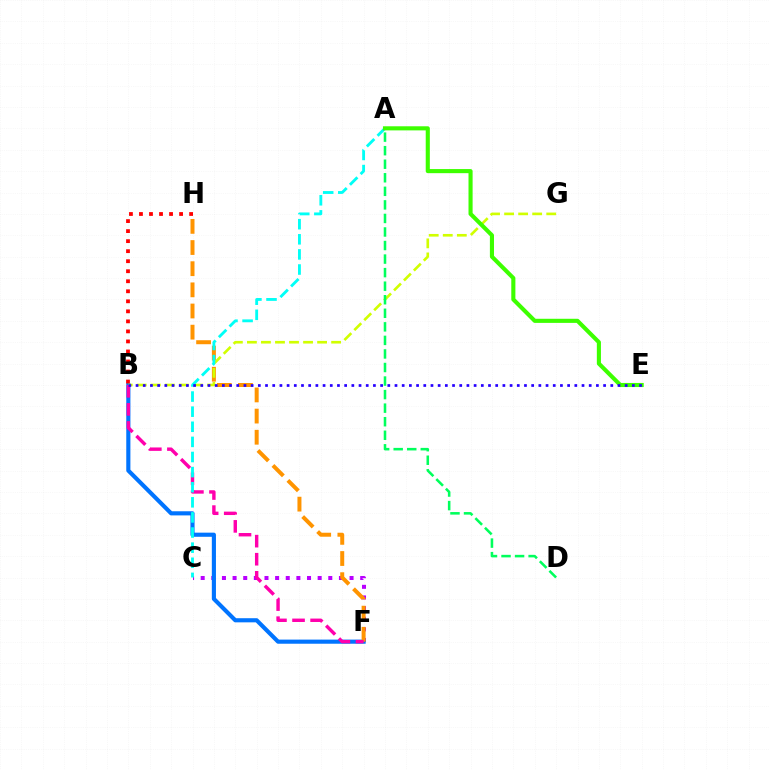{('C', 'F'): [{'color': '#b900ff', 'line_style': 'dotted', 'thickness': 2.89}], ('B', 'F'): [{'color': '#0074ff', 'line_style': 'solid', 'thickness': 2.97}, {'color': '#ff00ac', 'line_style': 'dashed', 'thickness': 2.46}], ('F', 'H'): [{'color': '#ff9400', 'line_style': 'dashed', 'thickness': 2.87}], ('B', 'H'): [{'color': '#ff0000', 'line_style': 'dotted', 'thickness': 2.72}], ('B', 'G'): [{'color': '#d1ff00', 'line_style': 'dashed', 'thickness': 1.91}], ('A', 'C'): [{'color': '#00fff6', 'line_style': 'dashed', 'thickness': 2.05}], ('A', 'D'): [{'color': '#00ff5c', 'line_style': 'dashed', 'thickness': 1.84}], ('A', 'E'): [{'color': '#3dff00', 'line_style': 'solid', 'thickness': 2.96}], ('B', 'E'): [{'color': '#2500ff', 'line_style': 'dotted', 'thickness': 1.95}]}